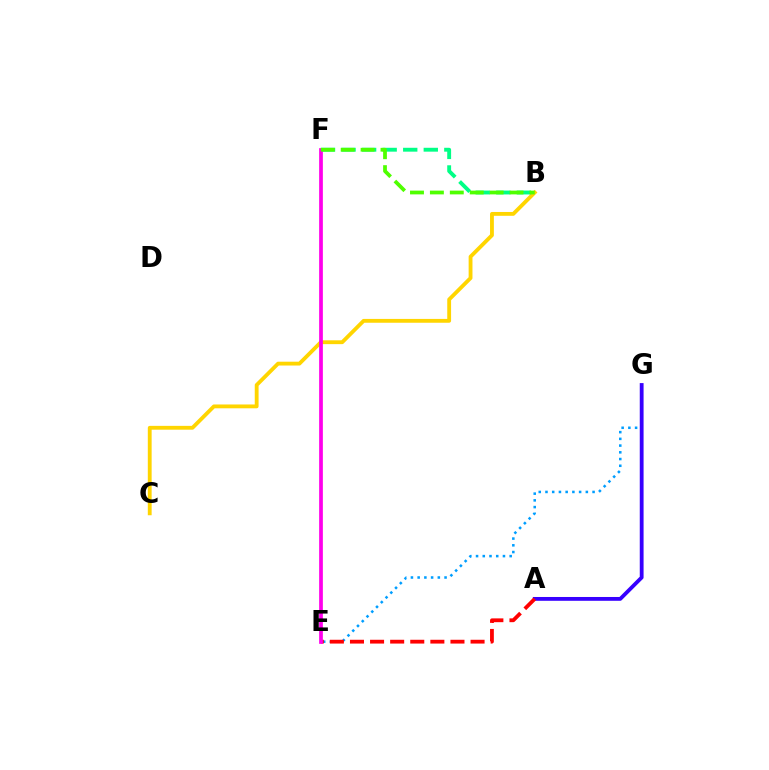{('E', 'G'): [{'color': '#009eff', 'line_style': 'dotted', 'thickness': 1.83}], ('B', 'C'): [{'color': '#ffd500', 'line_style': 'solid', 'thickness': 2.76}], ('A', 'G'): [{'color': '#3700ff', 'line_style': 'solid', 'thickness': 2.75}], ('B', 'F'): [{'color': '#00ff86', 'line_style': 'dashed', 'thickness': 2.79}, {'color': '#4fff00', 'line_style': 'dashed', 'thickness': 2.7}], ('A', 'E'): [{'color': '#ff0000', 'line_style': 'dashed', 'thickness': 2.73}], ('E', 'F'): [{'color': '#ff00ed', 'line_style': 'solid', 'thickness': 2.68}]}